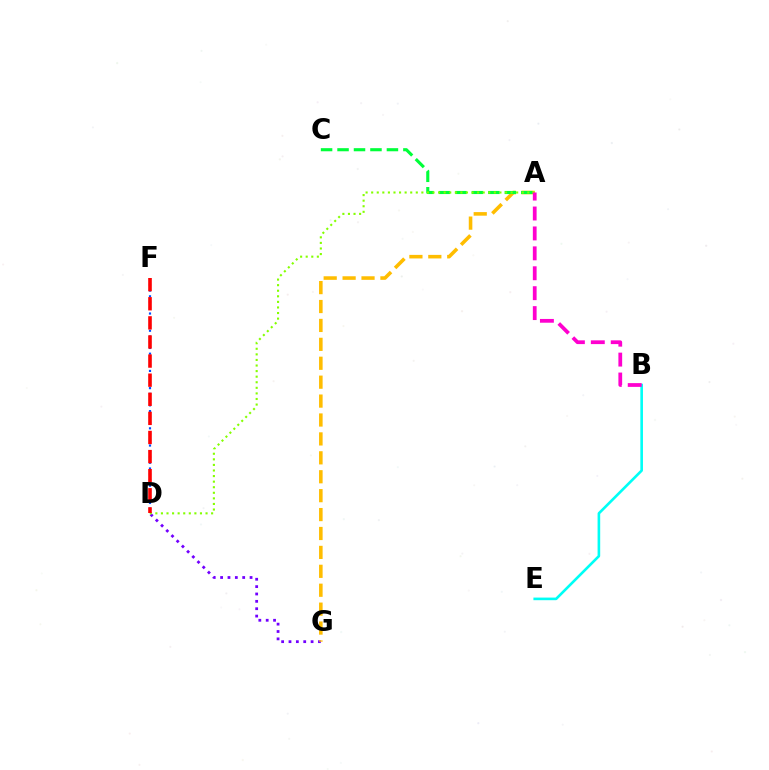{('D', 'G'): [{'color': '#7200ff', 'line_style': 'dotted', 'thickness': 2.0}], ('D', 'F'): [{'color': '#004bff', 'line_style': 'dotted', 'thickness': 1.56}, {'color': '#ff0000', 'line_style': 'dashed', 'thickness': 2.59}], ('B', 'E'): [{'color': '#00fff6', 'line_style': 'solid', 'thickness': 1.89}], ('A', 'G'): [{'color': '#ffbd00', 'line_style': 'dashed', 'thickness': 2.57}], ('A', 'C'): [{'color': '#00ff39', 'line_style': 'dashed', 'thickness': 2.24}], ('A', 'D'): [{'color': '#84ff00', 'line_style': 'dotted', 'thickness': 1.52}], ('A', 'B'): [{'color': '#ff00cf', 'line_style': 'dashed', 'thickness': 2.71}]}